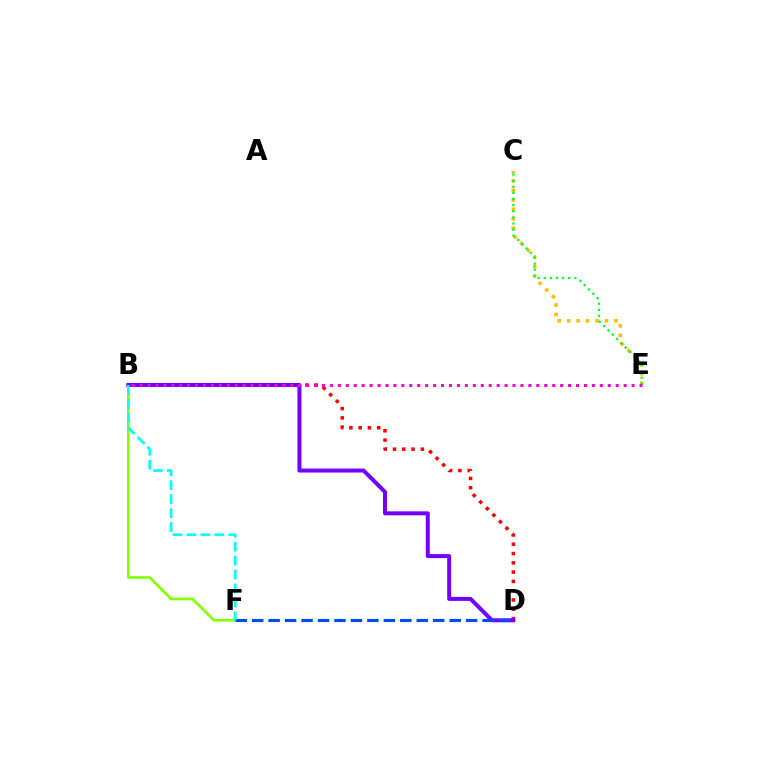{('C', 'E'): [{'color': '#ffbd00', 'line_style': 'dotted', 'thickness': 2.57}, {'color': '#00ff39', 'line_style': 'dotted', 'thickness': 1.66}], ('B', 'F'): [{'color': '#84ff00', 'line_style': 'solid', 'thickness': 1.92}, {'color': '#00fff6', 'line_style': 'dashed', 'thickness': 1.9}], ('B', 'D'): [{'color': '#ff0000', 'line_style': 'dotted', 'thickness': 2.52}, {'color': '#7200ff', 'line_style': 'solid', 'thickness': 2.87}], ('D', 'F'): [{'color': '#004bff', 'line_style': 'dashed', 'thickness': 2.24}], ('B', 'E'): [{'color': '#ff00cf', 'line_style': 'dotted', 'thickness': 2.16}]}